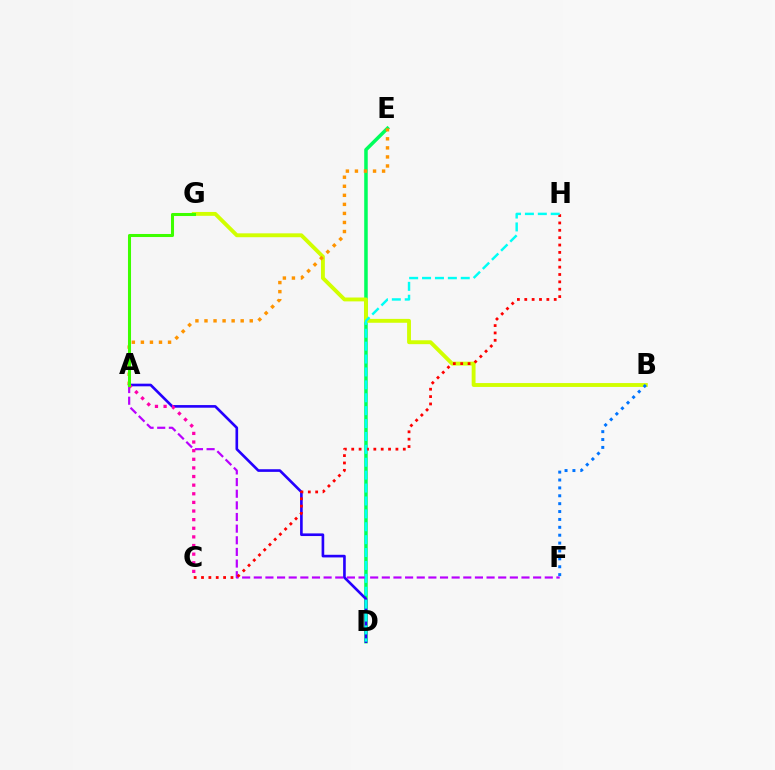{('D', 'E'): [{'color': '#00ff5c', 'line_style': 'solid', 'thickness': 2.54}], ('A', 'F'): [{'color': '#b900ff', 'line_style': 'dashed', 'thickness': 1.58}], ('A', 'D'): [{'color': '#2500ff', 'line_style': 'solid', 'thickness': 1.9}], ('B', 'G'): [{'color': '#d1ff00', 'line_style': 'solid', 'thickness': 2.79}], ('C', 'H'): [{'color': '#ff0000', 'line_style': 'dotted', 'thickness': 2.0}], ('D', 'H'): [{'color': '#00fff6', 'line_style': 'dashed', 'thickness': 1.75}], ('B', 'F'): [{'color': '#0074ff', 'line_style': 'dotted', 'thickness': 2.14}], ('A', 'C'): [{'color': '#ff00ac', 'line_style': 'dotted', 'thickness': 2.34}], ('A', 'E'): [{'color': '#ff9400', 'line_style': 'dotted', 'thickness': 2.46}], ('A', 'G'): [{'color': '#3dff00', 'line_style': 'solid', 'thickness': 2.19}]}